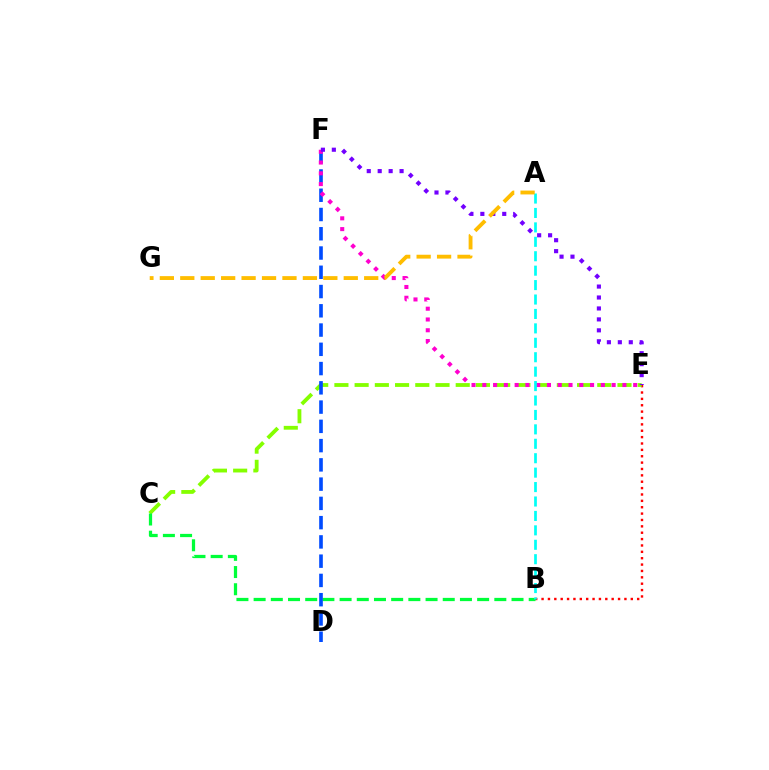{('B', 'E'): [{'color': '#ff0000', 'line_style': 'dotted', 'thickness': 1.73}], ('C', 'E'): [{'color': '#84ff00', 'line_style': 'dashed', 'thickness': 2.75}], ('B', 'C'): [{'color': '#00ff39', 'line_style': 'dashed', 'thickness': 2.34}], ('D', 'F'): [{'color': '#004bff', 'line_style': 'dashed', 'thickness': 2.62}], ('E', 'F'): [{'color': '#ff00cf', 'line_style': 'dotted', 'thickness': 2.93}, {'color': '#7200ff', 'line_style': 'dotted', 'thickness': 2.97}], ('A', 'B'): [{'color': '#00fff6', 'line_style': 'dashed', 'thickness': 1.96}], ('A', 'G'): [{'color': '#ffbd00', 'line_style': 'dashed', 'thickness': 2.78}]}